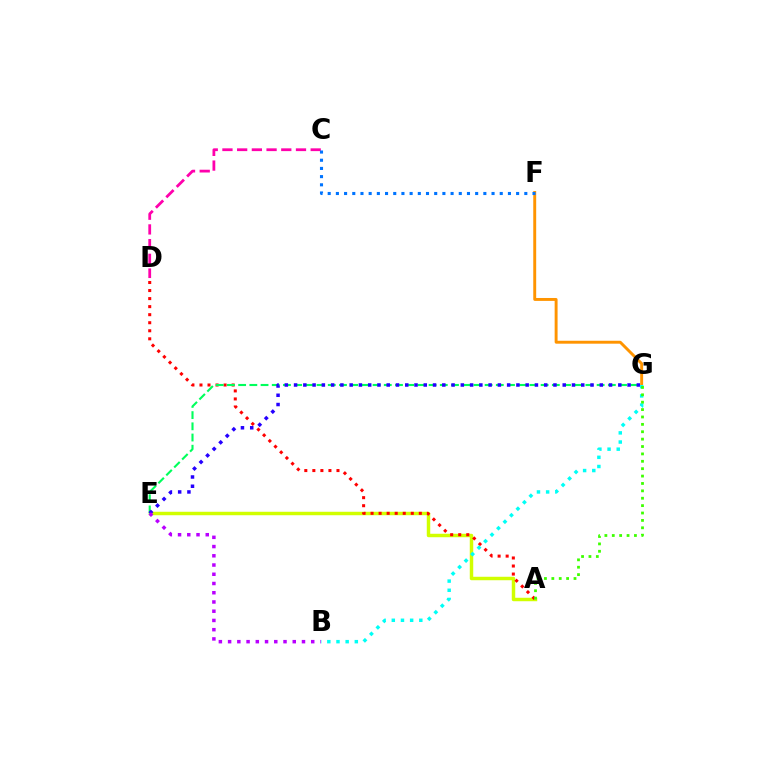{('A', 'E'): [{'color': '#d1ff00', 'line_style': 'solid', 'thickness': 2.49}], ('A', 'D'): [{'color': '#ff0000', 'line_style': 'dotted', 'thickness': 2.19}], ('E', 'G'): [{'color': '#00ff5c', 'line_style': 'dashed', 'thickness': 1.52}, {'color': '#2500ff', 'line_style': 'dotted', 'thickness': 2.52}], ('F', 'G'): [{'color': '#ff9400', 'line_style': 'solid', 'thickness': 2.1}], ('B', 'G'): [{'color': '#00fff6', 'line_style': 'dotted', 'thickness': 2.49}], ('A', 'G'): [{'color': '#3dff00', 'line_style': 'dotted', 'thickness': 2.01}], ('C', 'D'): [{'color': '#ff00ac', 'line_style': 'dashed', 'thickness': 2.0}], ('C', 'F'): [{'color': '#0074ff', 'line_style': 'dotted', 'thickness': 2.23}], ('B', 'E'): [{'color': '#b900ff', 'line_style': 'dotted', 'thickness': 2.51}]}